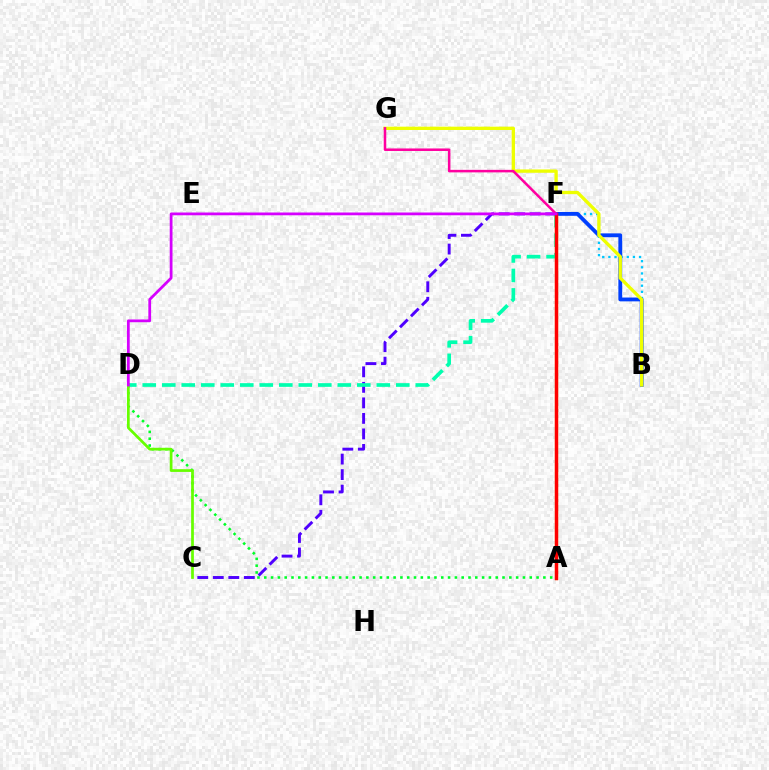{('A', 'D'): [{'color': '#00ff27', 'line_style': 'dotted', 'thickness': 1.85}], ('B', 'F'): [{'color': '#00c7ff', 'line_style': 'dotted', 'thickness': 1.67}, {'color': '#003fff', 'line_style': 'solid', 'thickness': 2.75}], ('C', 'F'): [{'color': '#4f00ff', 'line_style': 'dashed', 'thickness': 2.11}], ('B', 'G'): [{'color': '#eeff00', 'line_style': 'solid', 'thickness': 2.39}], ('F', 'G'): [{'color': '#ff00a0', 'line_style': 'solid', 'thickness': 1.82}], ('D', 'F'): [{'color': '#00ffaf', 'line_style': 'dashed', 'thickness': 2.65}, {'color': '#d600ff', 'line_style': 'solid', 'thickness': 1.99}], ('C', 'D'): [{'color': '#66ff00', 'line_style': 'solid', 'thickness': 1.97}], ('A', 'F'): [{'color': '#ff8800', 'line_style': 'solid', 'thickness': 2.35}, {'color': '#ff0000', 'line_style': 'solid', 'thickness': 2.42}]}